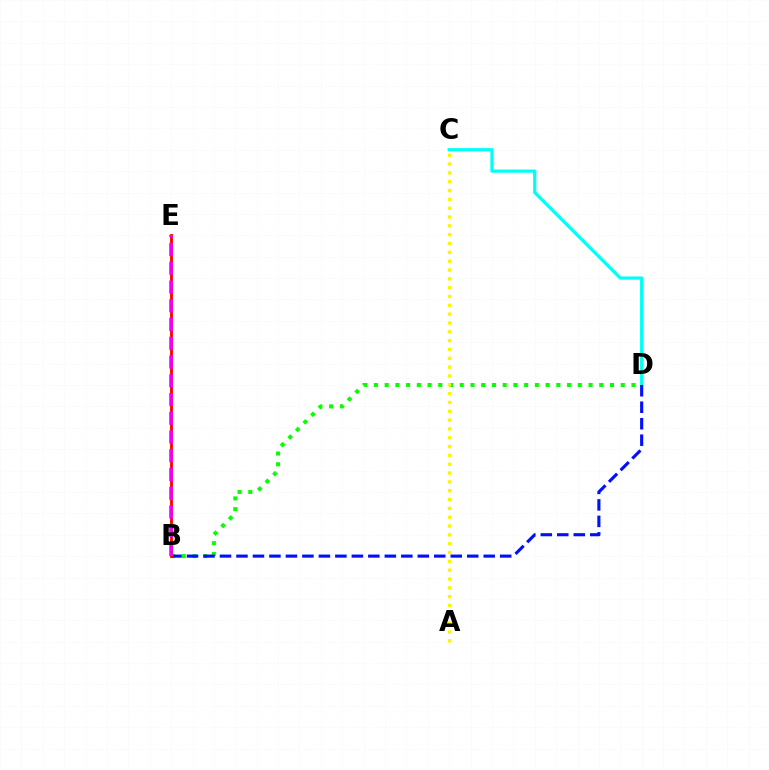{('B', 'D'): [{'color': '#08ff00', 'line_style': 'dotted', 'thickness': 2.92}, {'color': '#0010ff', 'line_style': 'dashed', 'thickness': 2.24}], ('C', 'D'): [{'color': '#00fff6', 'line_style': 'solid', 'thickness': 2.29}], ('B', 'E'): [{'color': '#ff0000', 'line_style': 'solid', 'thickness': 2.03}, {'color': '#ee00ff', 'line_style': 'dashed', 'thickness': 2.55}], ('A', 'C'): [{'color': '#fcf500', 'line_style': 'dotted', 'thickness': 2.4}]}